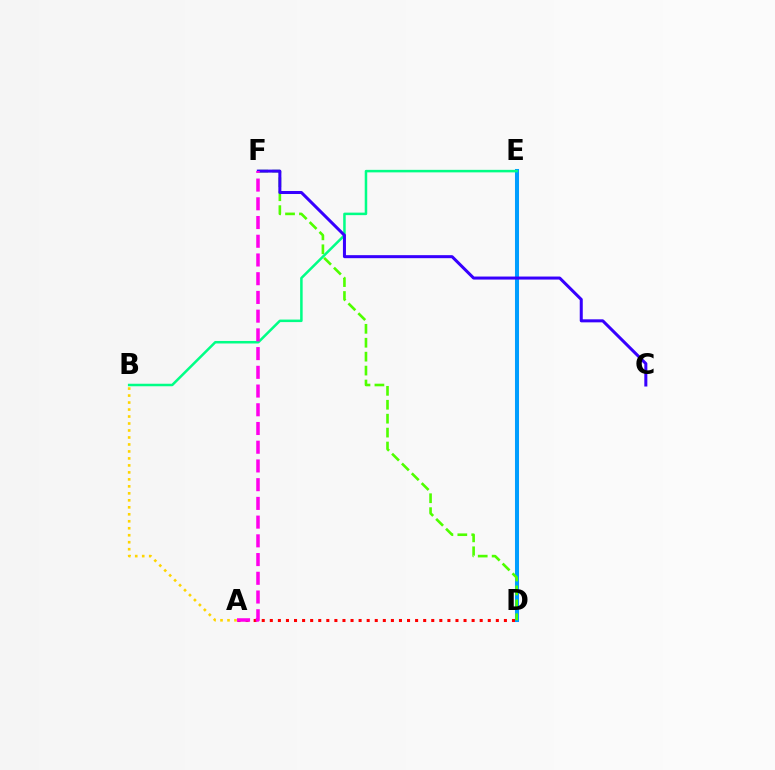{('A', 'D'): [{'color': '#ff0000', 'line_style': 'dotted', 'thickness': 2.19}], ('A', 'B'): [{'color': '#ffd500', 'line_style': 'dotted', 'thickness': 1.9}], ('D', 'E'): [{'color': '#009eff', 'line_style': 'solid', 'thickness': 2.91}], ('D', 'F'): [{'color': '#4fff00', 'line_style': 'dashed', 'thickness': 1.89}], ('B', 'E'): [{'color': '#00ff86', 'line_style': 'solid', 'thickness': 1.81}], ('C', 'F'): [{'color': '#3700ff', 'line_style': 'solid', 'thickness': 2.18}], ('A', 'F'): [{'color': '#ff00ed', 'line_style': 'dashed', 'thickness': 2.54}]}